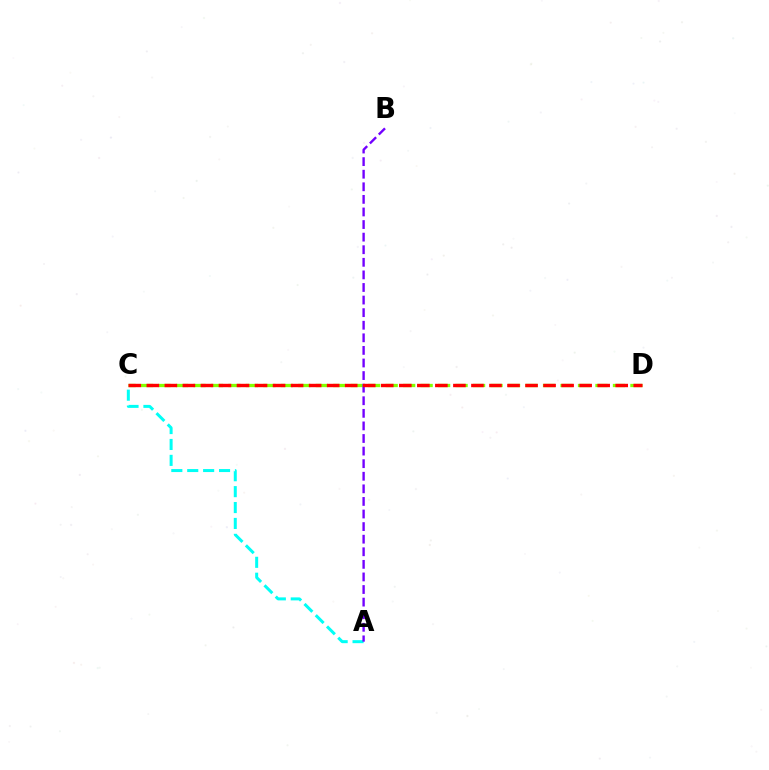{('A', 'C'): [{'color': '#00fff6', 'line_style': 'dashed', 'thickness': 2.16}], ('C', 'D'): [{'color': '#84ff00', 'line_style': 'dashed', 'thickness': 2.37}, {'color': '#ff0000', 'line_style': 'dashed', 'thickness': 2.45}], ('A', 'B'): [{'color': '#7200ff', 'line_style': 'dashed', 'thickness': 1.71}]}